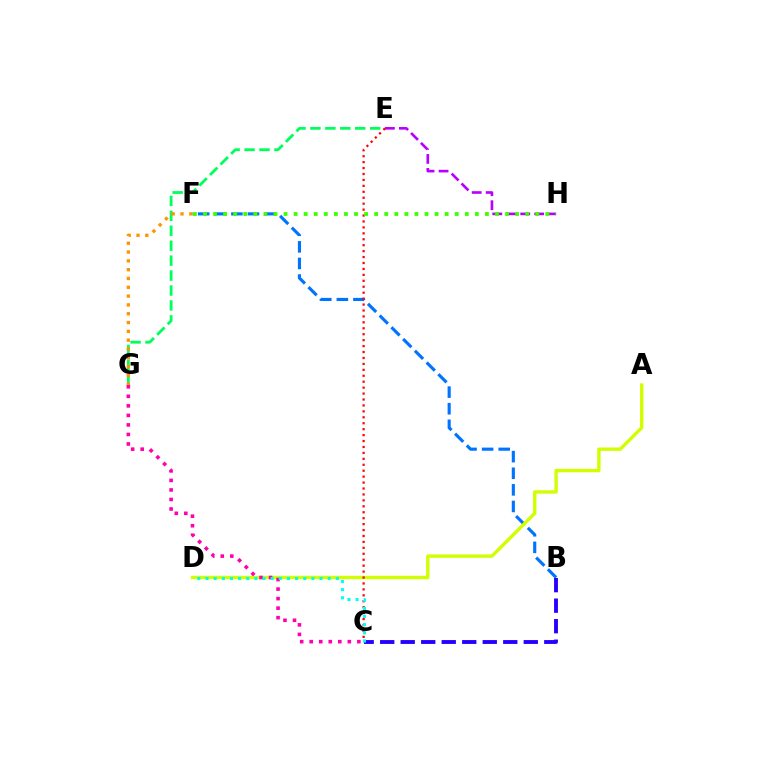{('E', 'H'): [{'color': '#b900ff', 'line_style': 'dashed', 'thickness': 1.9}], ('B', 'F'): [{'color': '#0074ff', 'line_style': 'dashed', 'thickness': 2.25}], ('A', 'D'): [{'color': '#d1ff00', 'line_style': 'solid', 'thickness': 2.42}], ('E', 'G'): [{'color': '#00ff5c', 'line_style': 'dashed', 'thickness': 2.03}], ('B', 'C'): [{'color': '#2500ff', 'line_style': 'dashed', 'thickness': 2.79}], ('C', 'E'): [{'color': '#ff0000', 'line_style': 'dotted', 'thickness': 1.61}], ('F', 'H'): [{'color': '#3dff00', 'line_style': 'dotted', 'thickness': 2.74}], ('F', 'G'): [{'color': '#ff9400', 'line_style': 'dotted', 'thickness': 2.39}], ('C', 'G'): [{'color': '#ff00ac', 'line_style': 'dotted', 'thickness': 2.59}], ('C', 'D'): [{'color': '#00fff6', 'line_style': 'dotted', 'thickness': 2.21}]}